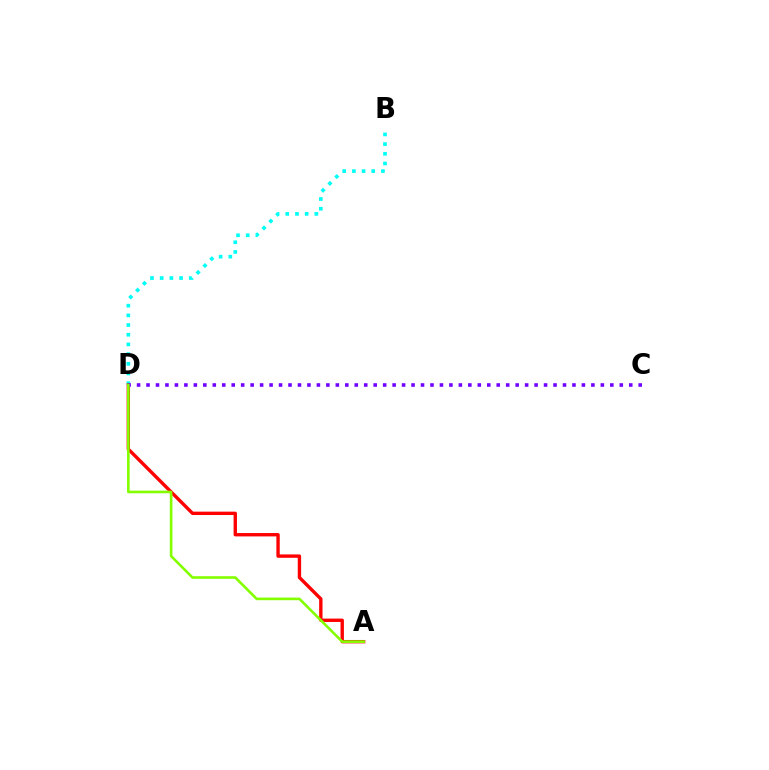{('B', 'D'): [{'color': '#00fff6', 'line_style': 'dotted', 'thickness': 2.63}], ('A', 'D'): [{'color': '#ff0000', 'line_style': 'solid', 'thickness': 2.43}, {'color': '#84ff00', 'line_style': 'solid', 'thickness': 1.89}], ('C', 'D'): [{'color': '#7200ff', 'line_style': 'dotted', 'thickness': 2.57}]}